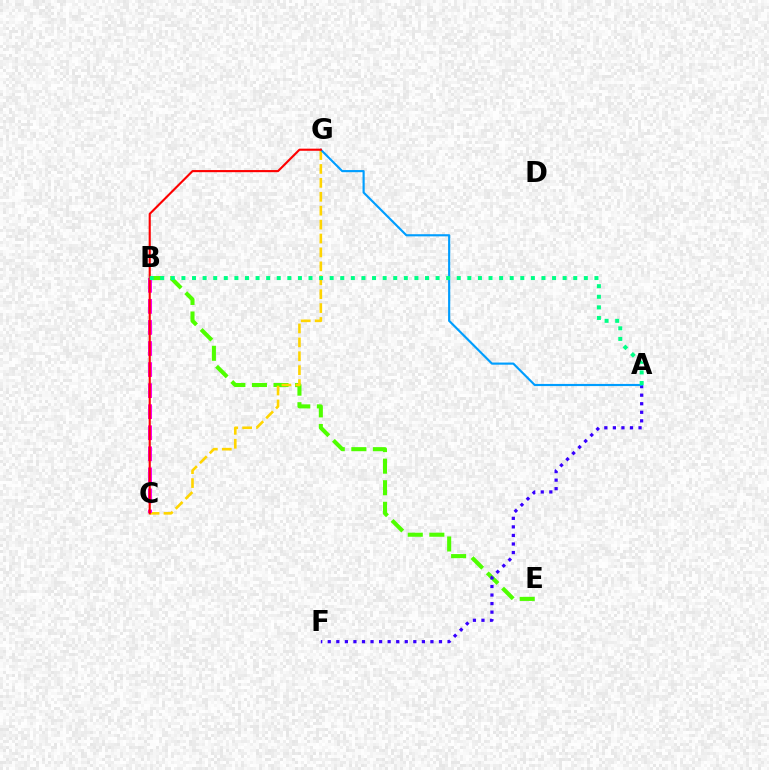{('B', 'E'): [{'color': '#4fff00', 'line_style': 'dashed', 'thickness': 2.93}], ('C', 'G'): [{'color': '#ffd500', 'line_style': 'dashed', 'thickness': 1.89}, {'color': '#ff0000', 'line_style': 'solid', 'thickness': 1.53}], ('A', 'F'): [{'color': '#3700ff', 'line_style': 'dotted', 'thickness': 2.32}], ('A', 'G'): [{'color': '#009eff', 'line_style': 'solid', 'thickness': 1.55}], ('B', 'C'): [{'color': '#ff00ed', 'line_style': 'dashed', 'thickness': 2.86}], ('A', 'B'): [{'color': '#00ff86', 'line_style': 'dotted', 'thickness': 2.88}]}